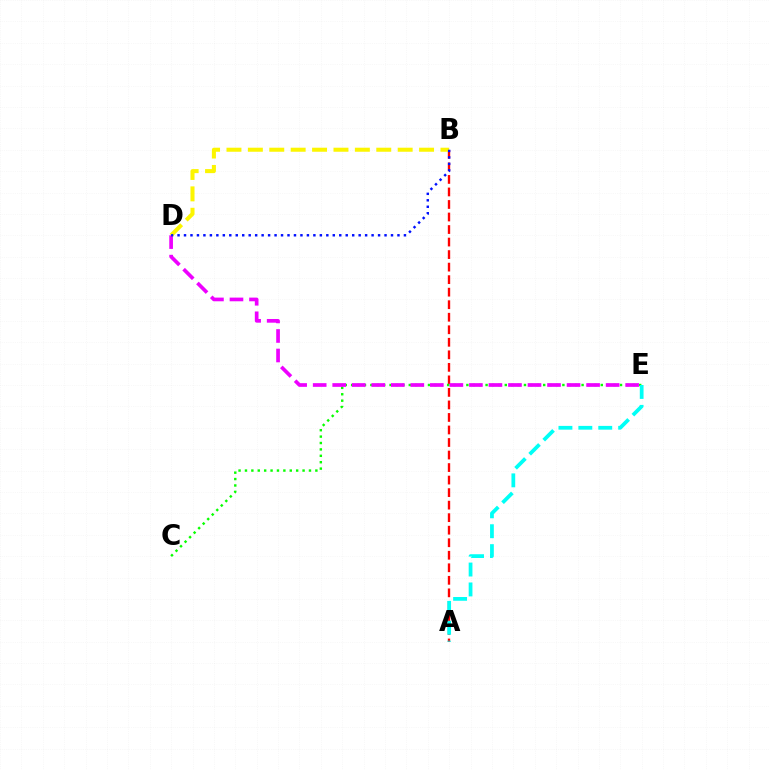{('A', 'B'): [{'color': '#ff0000', 'line_style': 'dashed', 'thickness': 1.7}], ('C', 'E'): [{'color': '#08ff00', 'line_style': 'dotted', 'thickness': 1.74}], ('D', 'E'): [{'color': '#ee00ff', 'line_style': 'dashed', 'thickness': 2.65}], ('A', 'E'): [{'color': '#00fff6', 'line_style': 'dashed', 'thickness': 2.7}], ('B', 'D'): [{'color': '#fcf500', 'line_style': 'dashed', 'thickness': 2.91}, {'color': '#0010ff', 'line_style': 'dotted', 'thickness': 1.76}]}